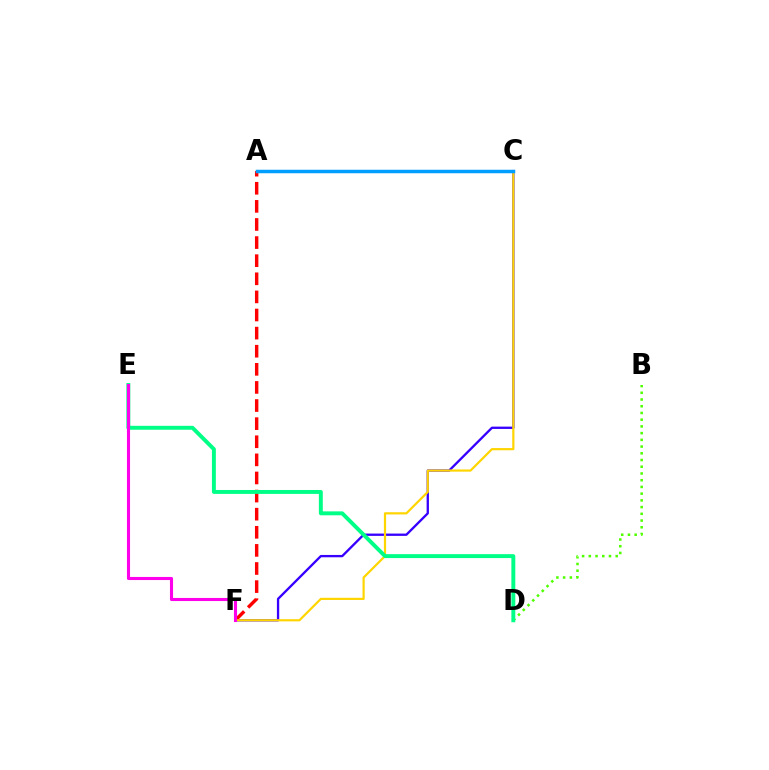{('C', 'F'): [{'color': '#3700ff', 'line_style': 'solid', 'thickness': 1.67}, {'color': '#ffd500', 'line_style': 'solid', 'thickness': 1.58}], ('A', 'F'): [{'color': '#ff0000', 'line_style': 'dashed', 'thickness': 2.46}], ('B', 'D'): [{'color': '#4fff00', 'line_style': 'dotted', 'thickness': 1.83}], ('D', 'E'): [{'color': '#00ff86', 'line_style': 'solid', 'thickness': 2.82}], ('E', 'F'): [{'color': '#ff00ed', 'line_style': 'solid', 'thickness': 2.23}], ('A', 'C'): [{'color': '#009eff', 'line_style': 'solid', 'thickness': 2.51}]}